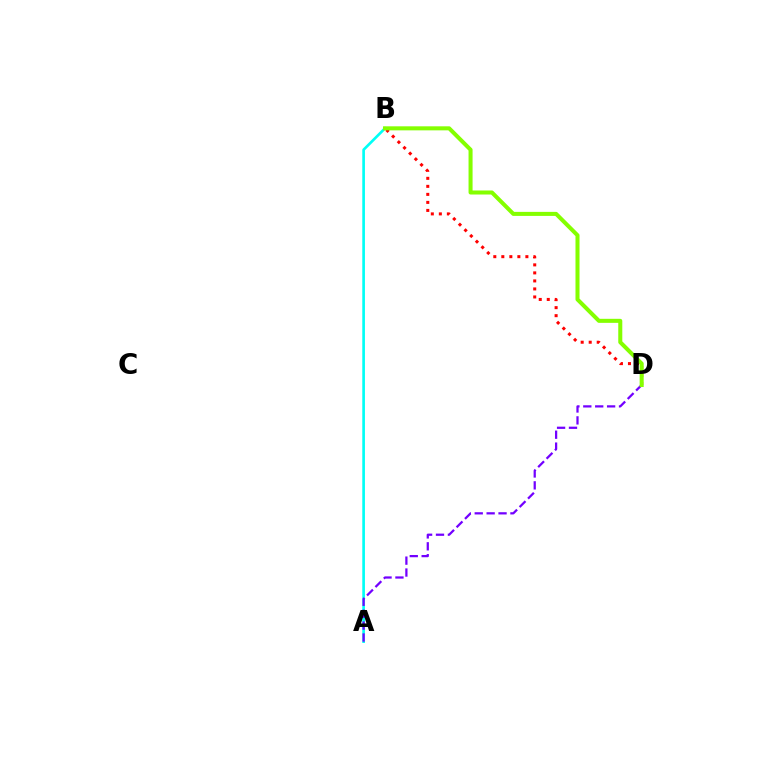{('A', 'B'): [{'color': '#00fff6', 'line_style': 'solid', 'thickness': 1.91}], ('B', 'D'): [{'color': '#ff0000', 'line_style': 'dotted', 'thickness': 2.18}, {'color': '#84ff00', 'line_style': 'solid', 'thickness': 2.9}], ('A', 'D'): [{'color': '#7200ff', 'line_style': 'dashed', 'thickness': 1.62}]}